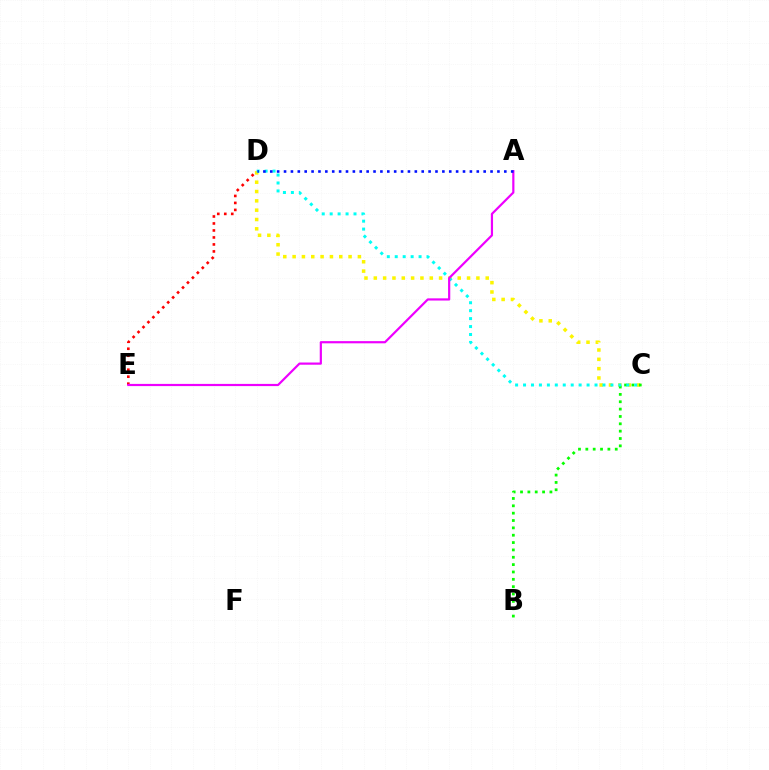{('C', 'D'): [{'color': '#fcf500', 'line_style': 'dotted', 'thickness': 2.53}, {'color': '#00fff6', 'line_style': 'dotted', 'thickness': 2.16}], ('B', 'C'): [{'color': '#08ff00', 'line_style': 'dotted', 'thickness': 2.0}], ('D', 'E'): [{'color': '#ff0000', 'line_style': 'dotted', 'thickness': 1.9}], ('A', 'E'): [{'color': '#ee00ff', 'line_style': 'solid', 'thickness': 1.58}], ('A', 'D'): [{'color': '#0010ff', 'line_style': 'dotted', 'thickness': 1.87}]}